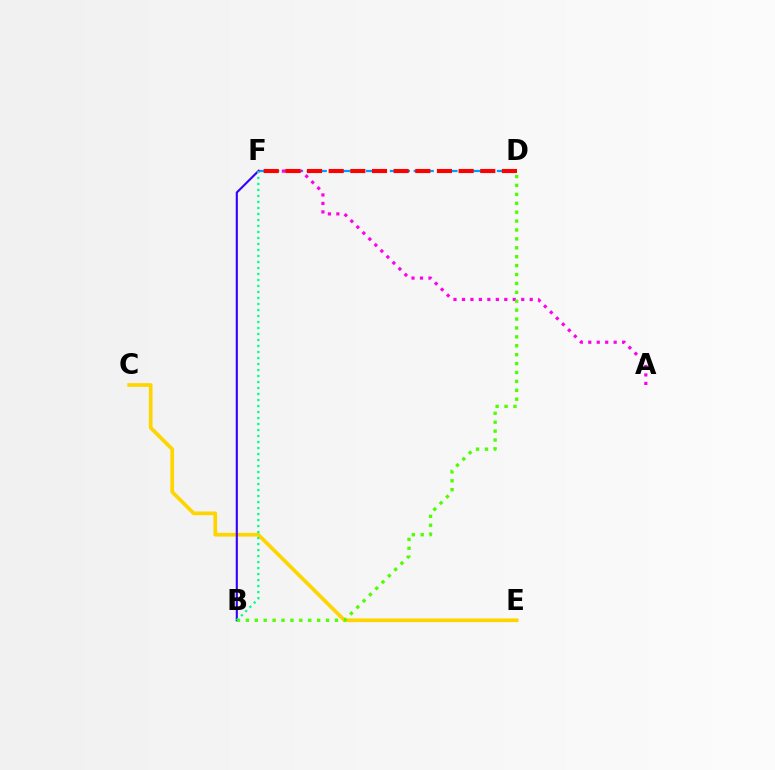{('C', 'E'): [{'color': '#ffd500', 'line_style': 'solid', 'thickness': 2.66}], ('D', 'F'): [{'color': '#009eff', 'line_style': 'dashed', 'thickness': 1.61}, {'color': '#ff0000', 'line_style': 'dashed', 'thickness': 2.94}], ('A', 'F'): [{'color': '#ff00ed', 'line_style': 'dotted', 'thickness': 2.3}], ('B', 'F'): [{'color': '#3700ff', 'line_style': 'solid', 'thickness': 1.53}, {'color': '#00ff86', 'line_style': 'dotted', 'thickness': 1.63}], ('B', 'D'): [{'color': '#4fff00', 'line_style': 'dotted', 'thickness': 2.42}]}